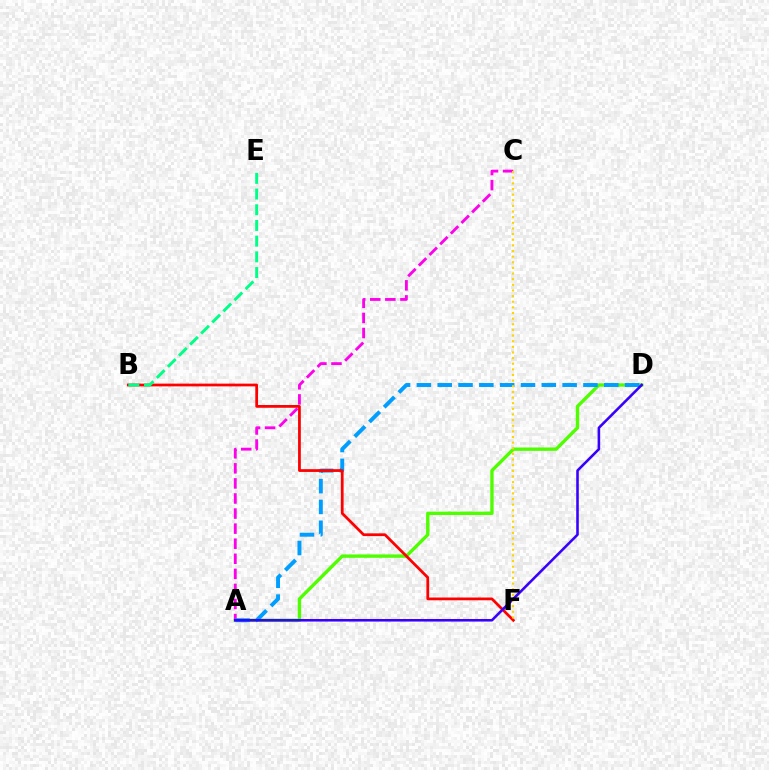{('A', 'D'): [{'color': '#4fff00', 'line_style': 'solid', 'thickness': 2.43}, {'color': '#009eff', 'line_style': 'dashed', 'thickness': 2.83}, {'color': '#3700ff', 'line_style': 'solid', 'thickness': 1.85}], ('A', 'C'): [{'color': '#ff00ed', 'line_style': 'dashed', 'thickness': 2.05}], ('B', 'F'): [{'color': '#ff0000', 'line_style': 'solid', 'thickness': 1.99}], ('B', 'E'): [{'color': '#00ff86', 'line_style': 'dashed', 'thickness': 2.13}], ('C', 'F'): [{'color': '#ffd500', 'line_style': 'dotted', 'thickness': 1.53}]}